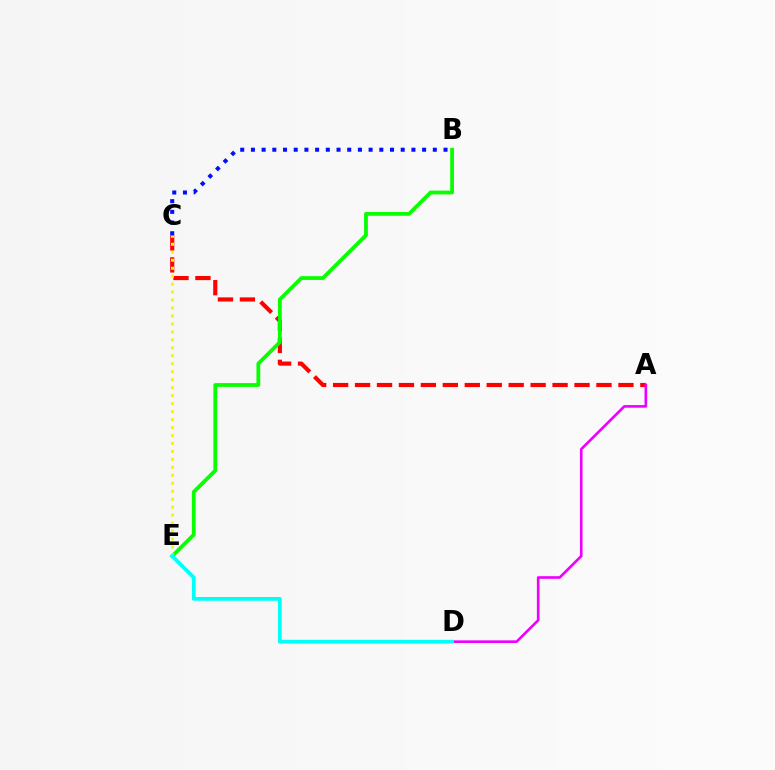{('A', 'C'): [{'color': '#ff0000', 'line_style': 'dashed', 'thickness': 2.98}], ('B', 'E'): [{'color': '#08ff00', 'line_style': 'solid', 'thickness': 2.72}], ('A', 'D'): [{'color': '#ee00ff', 'line_style': 'solid', 'thickness': 1.9}], ('C', 'E'): [{'color': '#fcf500', 'line_style': 'dotted', 'thickness': 2.16}], ('D', 'E'): [{'color': '#00fff6', 'line_style': 'solid', 'thickness': 2.7}], ('B', 'C'): [{'color': '#0010ff', 'line_style': 'dotted', 'thickness': 2.91}]}